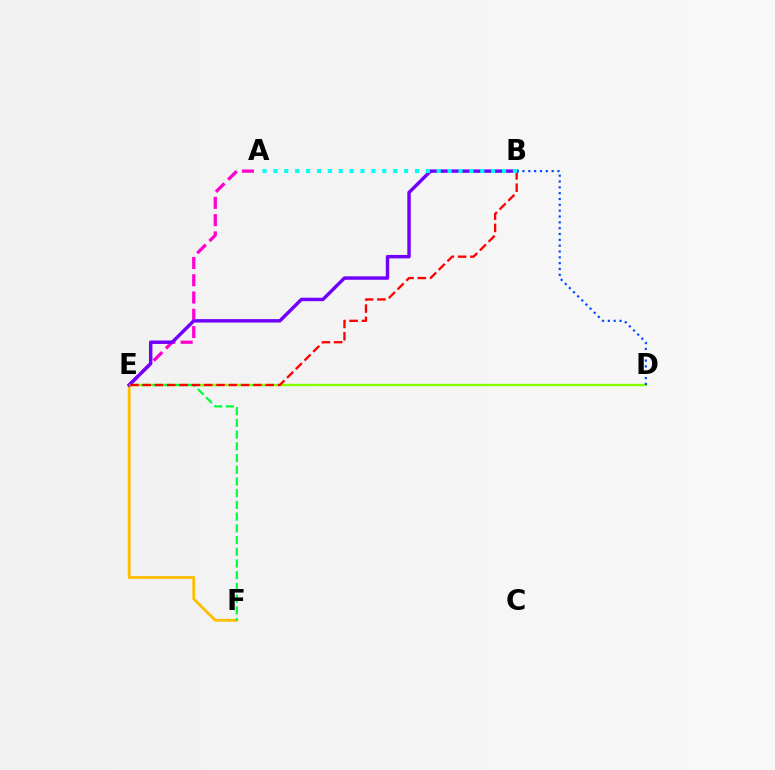{('D', 'E'): [{'color': '#84ff00', 'line_style': 'solid', 'thickness': 1.69}], ('A', 'E'): [{'color': '#ff00cf', 'line_style': 'dashed', 'thickness': 2.35}], ('E', 'F'): [{'color': '#ffbd00', 'line_style': 'solid', 'thickness': 2.01}, {'color': '#00ff39', 'line_style': 'dashed', 'thickness': 1.59}], ('B', 'E'): [{'color': '#7200ff', 'line_style': 'solid', 'thickness': 2.47}, {'color': '#ff0000', 'line_style': 'dashed', 'thickness': 1.67}], ('B', 'D'): [{'color': '#004bff', 'line_style': 'dotted', 'thickness': 1.58}], ('A', 'B'): [{'color': '#00fff6', 'line_style': 'dotted', 'thickness': 2.96}]}